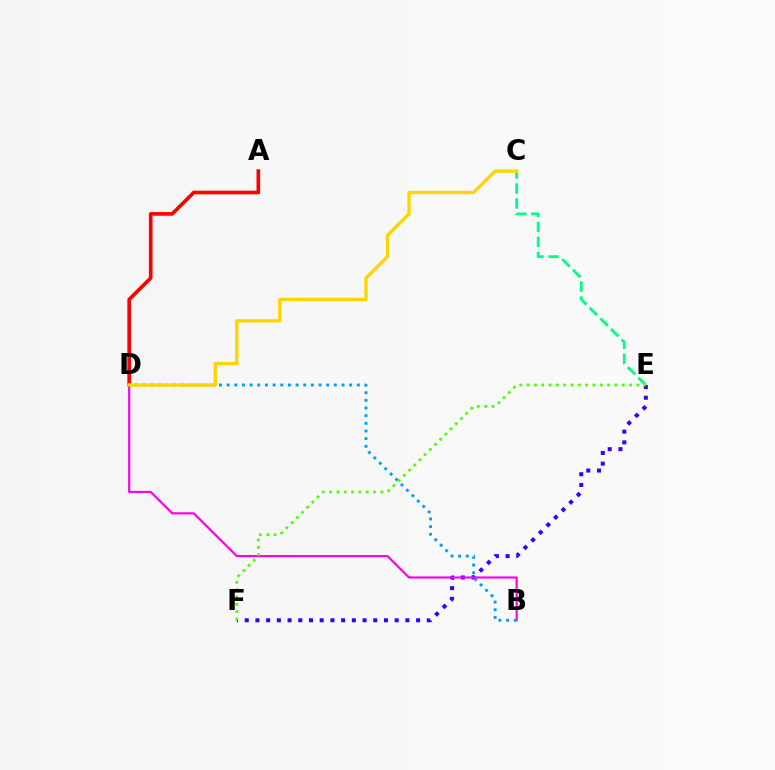{('C', 'E'): [{'color': '#00ff86', 'line_style': 'dashed', 'thickness': 2.04}], ('E', 'F'): [{'color': '#3700ff', 'line_style': 'dotted', 'thickness': 2.91}, {'color': '#4fff00', 'line_style': 'dotted', 'thickness': 1.99}], ('B', 'D'): [{'color': '#ff00ed', 'line_style': 'solid', 'thickness': 1.57}, {'color': '#009eff', 'line_style': 'dotted', 'thickness': 2.08}], ('A', 'D'): [{'color': '#ff0000', 'line_style': 'solid', 'thickness': 2.63}], ('C', 'D'): [{'color': '#ffd500', 'line_style': 'solid', 'thickness': 2.43}]}